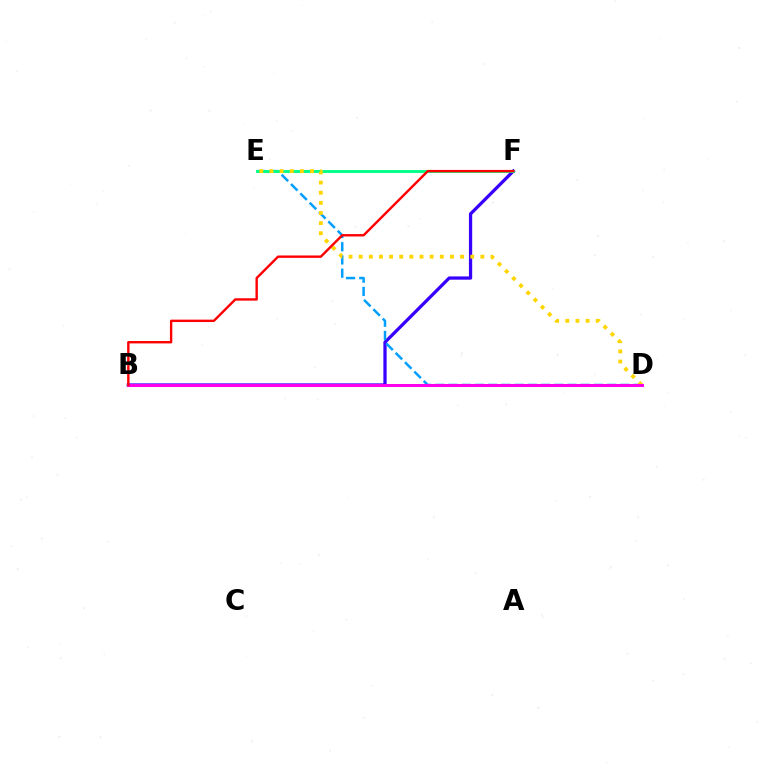{('B', 'F'): [{'color': '#3700ff', 'line_style': 'solid', 'thickness': 2.35}, {'color': '#ff0000', 'line_style': 'solid', 'thickness': 1.72}], ('B', 'D'): [{'color': '#4fff00', 'line_style': 'dotted', 'thickness': 2.12}, {'color': '#ff00ed', 'line_style': 'solid', 'thickness': 2.18}], ('D', 'E'): [{'color': '#009eff', 'line_style': 'dashed', 'thickness': 1.8}, {'color': '#ffd500', 'line_style': 'dotted', 'thickness': 2.76}], ('E', 'F'): [{'color': '#00ff86', 'line_style': 'solid', 'thickness': 2.07}]}